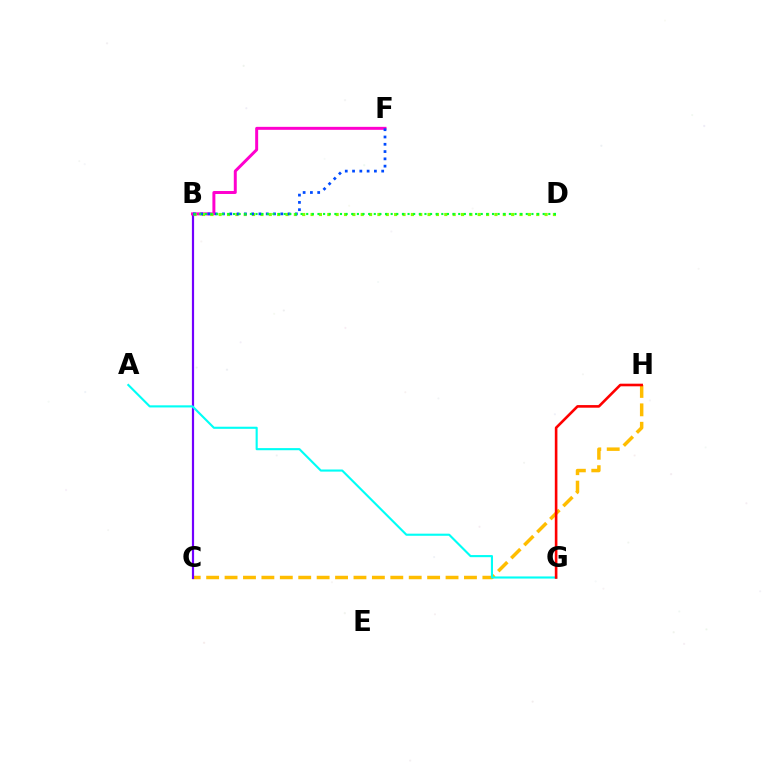{('C', 'H'): [{'color': '#ffbd00', 'line_style': 'dashed', 'thickness': 2.5}], ('B', 'C'): [{'color': '#7200ff', 'line_style': 'solid', 'thickness': 1.58}], ('B', 'F'): [{'color': '#ff00cf', 'line_style': 'solid', 'thickness': 2.14}, {'color': '#004bff', 'line_style': 'dotted', 'thickness': 1.98}], ('B', 'D'): [{'color': '#84ff00', 'line_style': 'dotted', 'thickness': 2.27}, {'color': '#00ff39', 'line_style': 'dotted', 'thickness': 1.53}], ('A', 'G'): [{'color': '#00fff6', 'line_style': 'solid', 'thickness': 1.53}], ('G', 'H'): [{'color': '#ff0000', 'line_style': 'solid', 'thickness': 1.88}]}